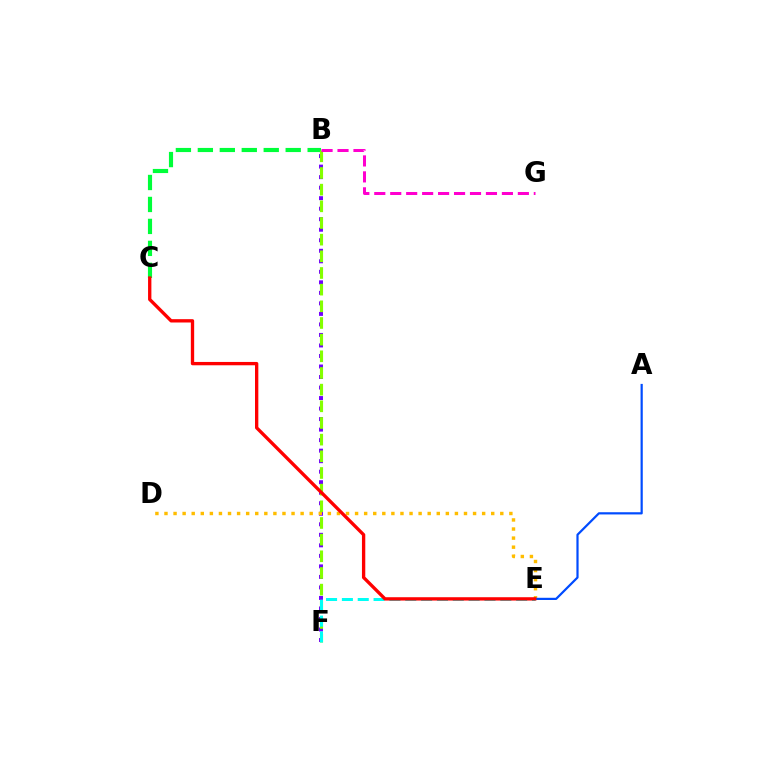{('B', 'F'): [{'color': '#7200ff', 'line_style': 'dotted', 'thickness': 2.86}, {'color': '#84ff00', 'line_style': 'dashed', 'thickness': 2.26}], ('B', 'C'): [{'color': '#00ff39', 'line_style': 'dashed', 'thickness': 2.98}], ('D', 'E'): [{'color': '#ffbd00', 'line_style': 'dotted', 'thickness': 2.47}], ('E', 'F'): [{'color': '#00fff6', 'line_style': 'dashed', 'thickness': 2.15}], ('A', 'E'): [{'color': '#004bff', 'line_style': 'solid', 'thickness': 1.59}], ('B', 'G'): [{'color': '#ff00cf', 'line_style': 'dashed', 'thickness': 2.17}], ('C', 'E'): [{'color': '#ff0000', 'line_style': 'solid', 'thickness': 2.4}]}